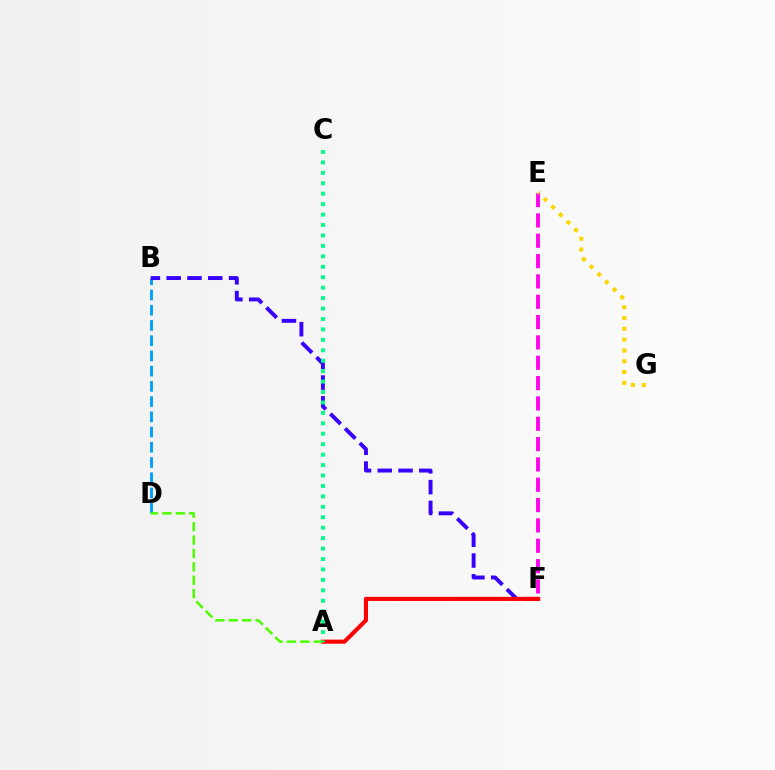{('B', 'D'): [{'color': '#009eff', 'line_style': 'dashed', 'thickness': 2.07}], ('B', 'F'): [{'color': '#3700ff', 'line_style': 'dashed', 'thickness': 2.82}], ('A', 'F'): [{'color': '#ff0000', 'line_style': 'solid', 'thickness': 2.94}], ('E', 'F'): [{'color': '#ff00ed', 'line_style': 'dashed', 'thickness': 2.76}], ('E', 'G'): [{'color': '#ffd500', 'line_style': 'dotted', 'thickness': 2.94}], ('A', 'D'): [{'color': '#4fff00', 'line_style': 'dashed', 'thickness': 1.82}], ('A', 'C'): [{'color': '#00ff86', 'line_style': 'dotted', 'thickness': 2.84}]}